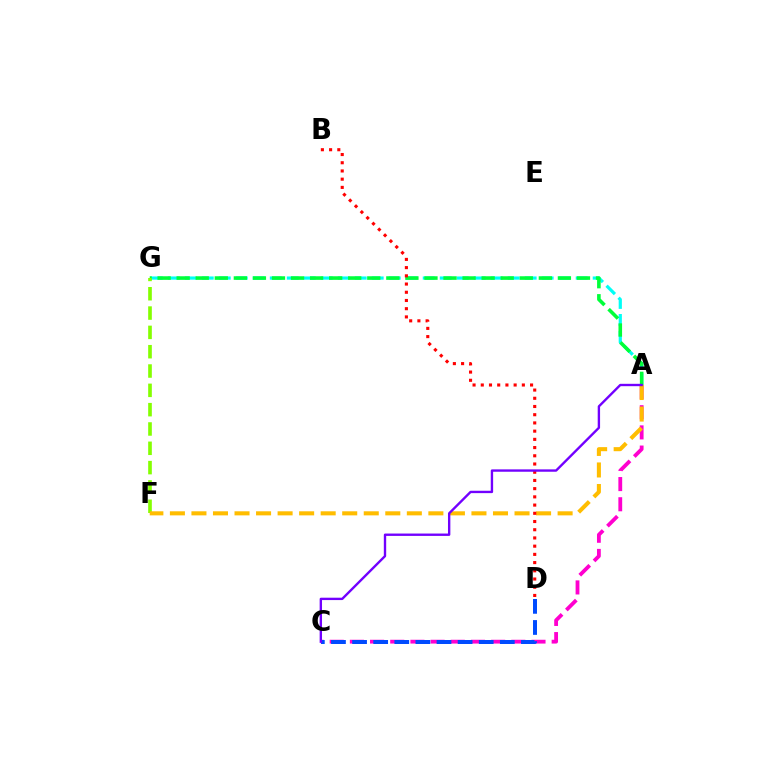{('A', 'C'): [{'color': '#ff00cf', 'line_style': 'dashed', 'thickness': 2.74}, {'color': '#7200ff', 'line_style': 'solid', 'thickness': 1.71}], ('A', 'G'): [{'color': '#00fff6', 'line_style': 'dashed', 'thickness': 2.31}, {'color': '#00ff39', 'line_style': 'dashed', 'thickness': 2.59}], ('F', 'G'): [{'color': '#84ff00', 'line_style': 'dashed', 'thickness': 2.62}], ('C', 'D'): [{'color': '#004bff', 'line_style': 'dashed', 'thickness': 2.87}], ('A', 'F'): [{'color': '#ffbd00', 'line_style': 'dashed', 'thickness': 2.93}], ('B', 'D'): [{'color': '#ff0000', 'line_style': 'dotted', 'thickness': 2.23}]}